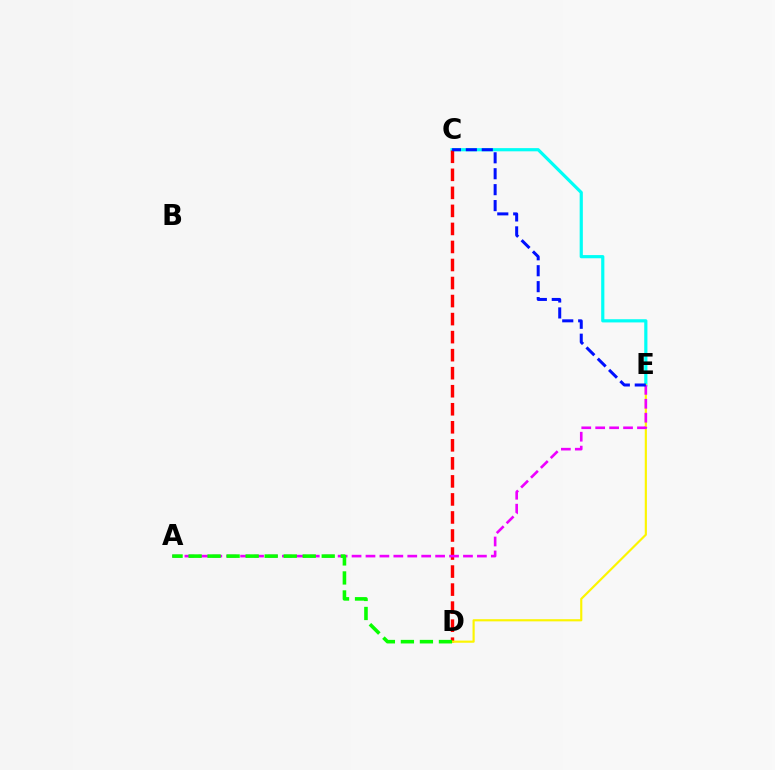{('C', 'E'): [{'color': '#00fff6', 'line_style': 'solid', 'thickness': 2.3}, {'color': '#0010ff', 'line_style': 'dashed', 'thickness': 2.16}], ('C', 'D'): [{'color': '#ff0000', 'line_style': 'dashed', 'thickness': 2.45}], ('D', 'E'): [{'color': '#fcf500', 'line_style': 'solid', 'thickness': 1.56}], ('A', 'E'): [{'color': '#ee00ff', 'line_style': 'dashed', 'thickness': 1.89}], ('A', 'D'): [{'color': '#08ff00', 'line_style': 'dashed', 'thickness': 2.58}]}